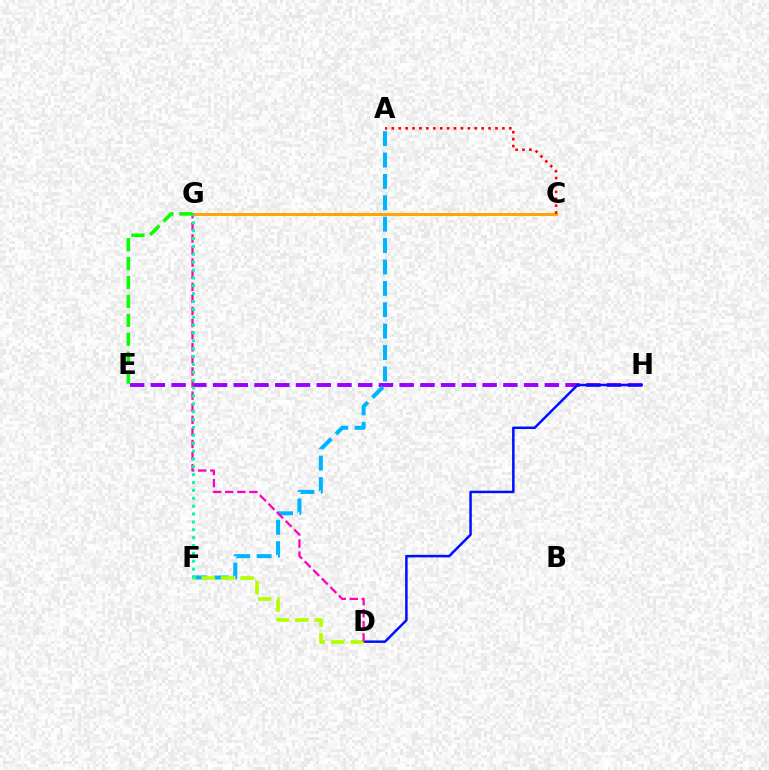{('E', 'H'): [{'color': '#9b00ff', 'line_style': 'dashed', 'thickness': 2.82}], ('C', 'G'): [{'color': '#ffa500', 'line_style': 'solid', 'thickness': 2.13}], ('D', 'H'): [{'color': '#0010ff', 'line_style': 'solid', 'thickness': 1.8}], ('A', 'C'): [{'color': '#ff0000', 'line_style': 'dotted', 'thickness': 1.88}], ('A', 'F'): [{'color': '#00b5ff', 'line_style': 'dashed', 'thickness': 2.91}], ('D', 'F'): [{'color': '#b3ff00', 'line_style': 'dashed', 'thickness': 2.63}], ('D', 'G'): [{'color': '#ff00bd', 'line_style': 'dashed', 'thickness': 1.64}], ('F', 'G'): [{'color': '#00ff9d', 'line_style': 'dotted', 'thickness': 2.14}], ('E', 'G'): [{'color': '#08ff00', 'line_style': 'dashed', 'thickness': 2.57}]}